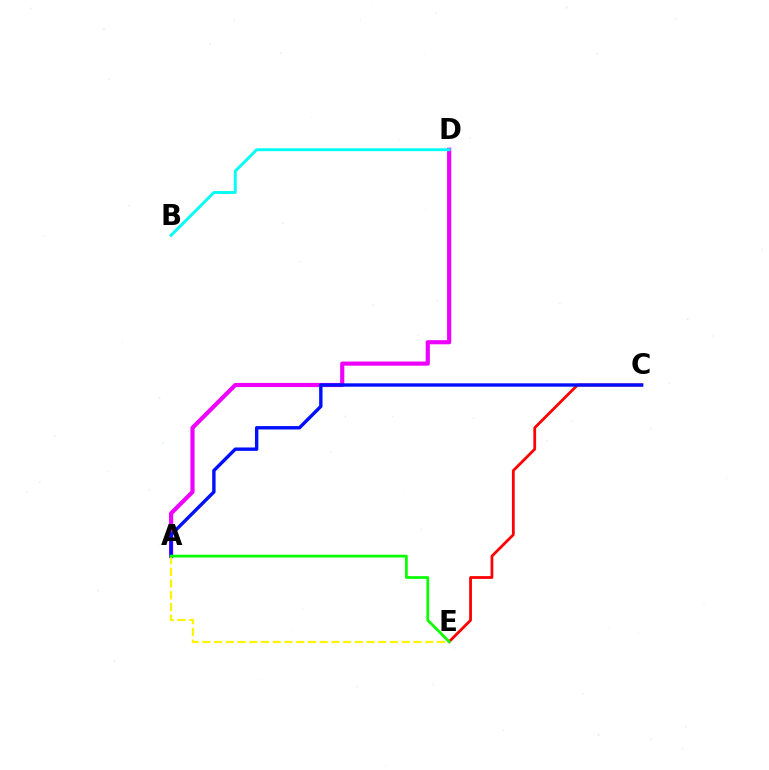{('C', 'E'): [{'color': '#ff0000', 'line_style': 'solid', 'thickness': 2.0}], ('A', 'D'): [{'color': '#ee00ff', 'line_style': 'solid', 'thickness': 2.99}], ('A', 'C'): [{'color': '#0010ff', 'line_style': 'solid', 'thickness': 2.44}], ('A', 'E'): [{'color': '#fcf500', 'line_style': 'dashed', 'thickness': 1.59}, {'color': '#08ff00', 'line_style': 'solid', 'thickness': 1.97}], ('B', 'D'): [{'color': '#00fff6', 'line_style': 'solid', 'thickness': 2.08}]}